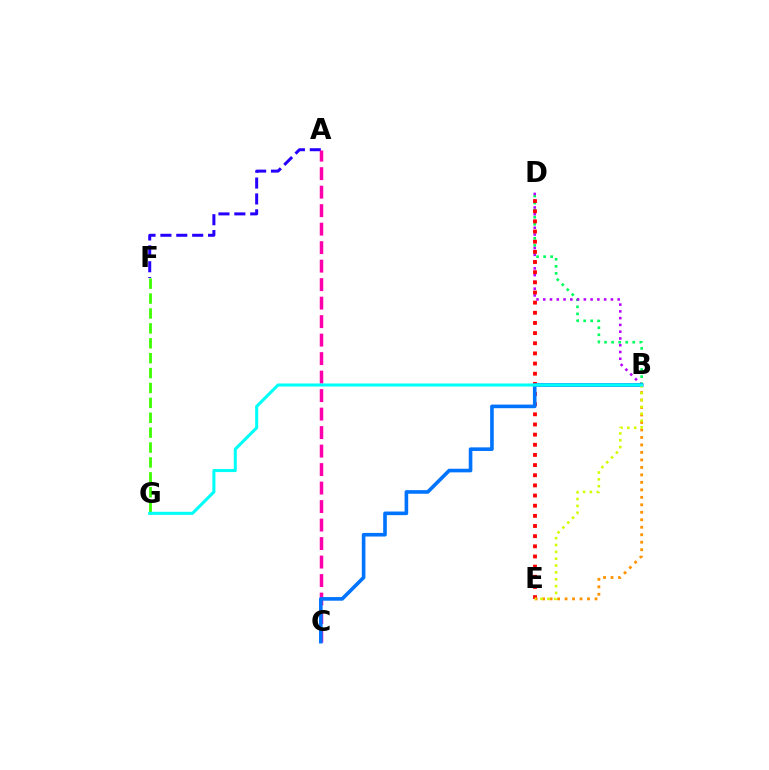{('B', 'D'): [{'color': '#00ff5c', 'line_style': 'dotted', 'thickness': 1.92}, {'color': '#b900ff', 'line_style': 'dotted', 'thickness': 1.84}], ('A', 'F'): [{'color': '#2500ff', 'line_style': 'dashed', 'thickness': 2.16}], ('A', 'C'): [{'color': '#ff00ac', 'line_style': 'dashed', 'thickness': 2.51}], ('F', 'G'): [{'color': '#3dff00', 'line_style': 'dashed', 'thickness': 2.02}], ('D', 'E'): [{'color': '#ff0000', 'line_style': 'dotted', 'thickness': 2.76}], ('B', 'E'): [{'color': '#ff9400', 'line_style': 'dotted', 'thickness': 2.03}, {'color': '#d1ff00', 'line_style': 'dotted', 'thickness': 1.86}], ('B', 'C'): [{'color': '#0074ff', 'line_style': 'solid', 'thickness': 2.6}], ('B', 'G'): [{'color': '#00fff6', 'line_style': 'solid', 'thickness': 2.2}]}